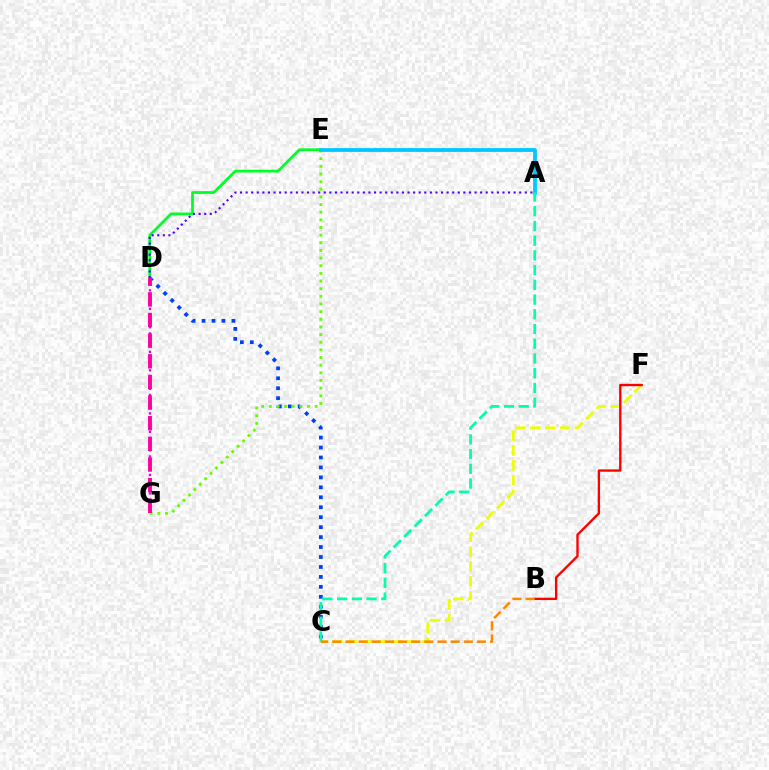{('C', 'D'): [{'color': '#003fff', 'line_style': 'dotted', 'thickness': 2.7}], ('D', 'E'): [{'color': '#00ff27', 'line_style': 'solid', 'thickness': 1.98}], ('D', 'G'): [{'color': '#d600ff', 'line_style': 'dotted', 'thickness': 1.67}, {'color': '#ff00a0', 'line_style': 'dashed', 'thickness': 2.8}], ('E', 'G'): [{'color': '#66ff00', 'line_style': 'dotted', 'thickness': 2.08}], ('A', 'D'): [{'color': '#4f00ff', 'line_style': 'dotted', 'thickness': 1.52}], ('C', 'F'): [{'color': '#eeff00', 'line_style': 'dashed', 'thickness': 2.02}], ('A', 'E'): [{'color': '#00c7ff', 'line_style': 'solid', 'thickness': 2.72}], ('B', 'F'): [{'color': '#ff0000', 'line_style': 'solid', 'thickness': 1.7}], ('A', 'C'): [{'color': '#00ffaf', 'line_style': 'dashed', 'thickness': 2.0}], ('B', 'C'): [{'color': '#ff8800', 'line_style': 'dashed', 'thickness': 1.79}]}